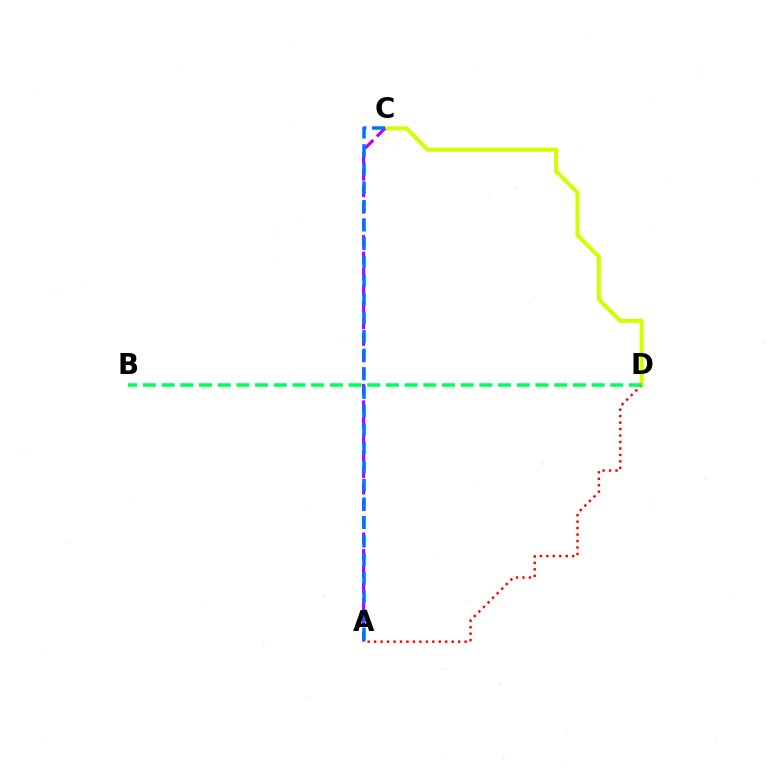{('C', 'D'): [{'color': '#d1ff00', 'line_style': 'solid', 'thickness': 2.93}], ('A', 'C'): [{'color': '#b900ff', 'line_style': 'dashed', 'thickness': 2.24}, {'color': '#0074ff', 'line_style': 'dashed', 'thickness': 2.53}], ('A', 'D'): [{'color': '#ff0000', 'line_style': 'dotted', 'thickness': 1.76}], ('B', 'D'): [{'color': '#00ff5c', 'line_style': 'dashed', 'thickness': 2.54}]}